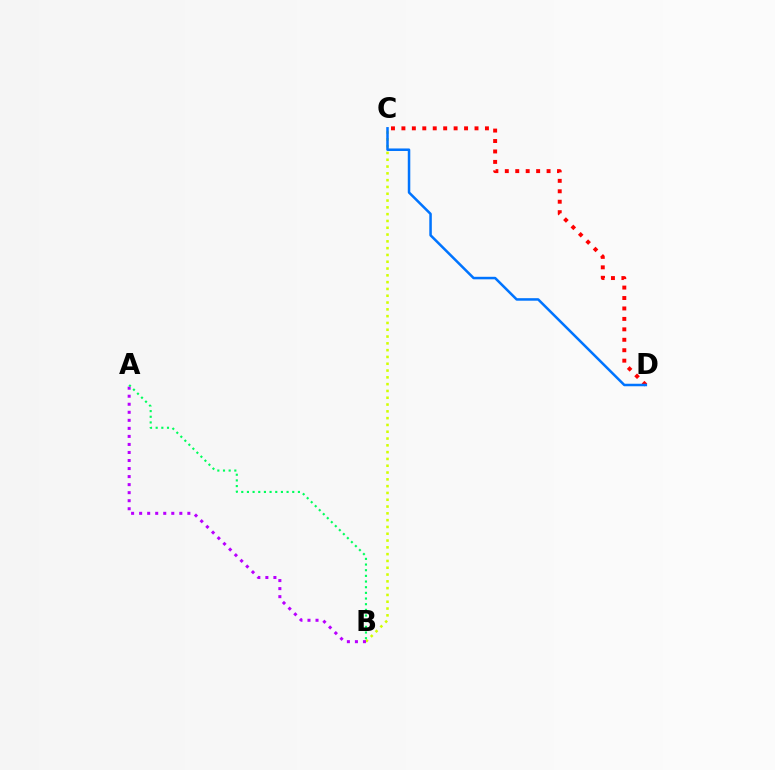{('B', 'C'): [{'color': '#d1ff00', 'line_style': 'dotted', 'thickness': 1.85}], ('A', 'B'): [{'color': '#b900ff', 'line_style': 'dotted', 'thickness': 2.18}, {'color': '#00ff5c', 'line_style': 'dotted', 'thickness': 1.54}], ('C', 'D'): [{'color': '#ff0000', 'line_style': 'dotted', 'thickness': 2.84}, {'color': '#0074ff', 'line_style': 'solid', 'thickness': 1.81}]}